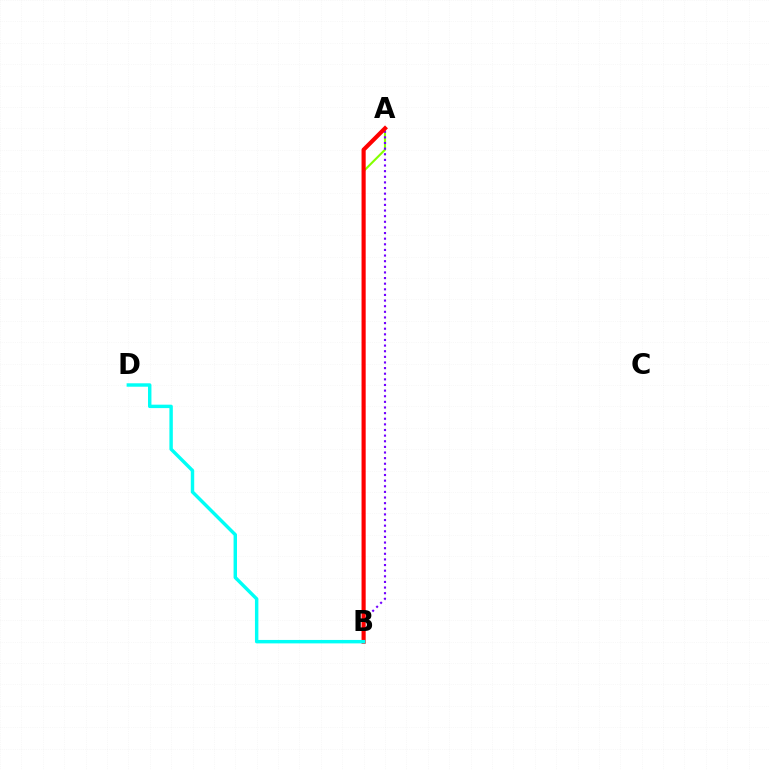{('A', 'B'): [{'color': '#84ff00', 'line_style': 'solid', 'thickness': 1.52}, {'color': '#7200ff', 'line_style': 'dotted', 'thickness': 1.53}, {'color': '#ff0000', 'line_style': 'solid', 'thickness': 2.98}], ('B', 'D'): [{'color': '#00fff6', 'line_style': 'solid', 'thickness': 2.47}]}